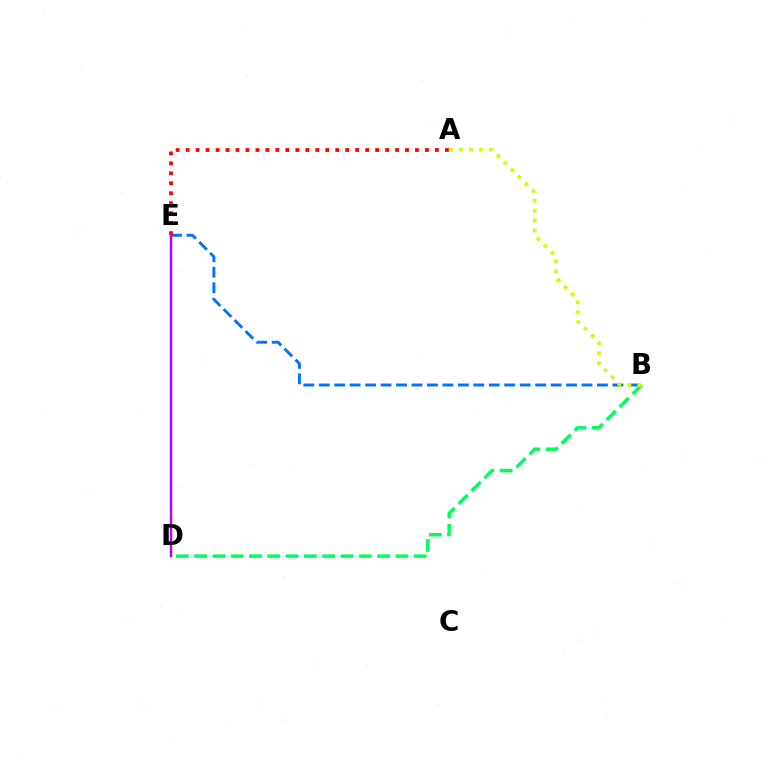{('B', 'E'): [{'color': '#0074ff', 'line_style': 'dashed', 'thickness': 2.1}], ('A', 'E'): [{'color': '#ff0000', 'line_style': 'dotted', 'thickness': 2.71}], ('B', 'D'): [{'color': '#00ff5c', 'line_style': 'dashed', 'thickness': 2.49}], ('A', 'B'): [{'color': '#d1ff00', 'line_style': 'dotted', 'thickness': 2.7}], ('D', 'E'): [{'color': '#b900ff', 'line_style': 'solid', 'thickness': 1.76}]}